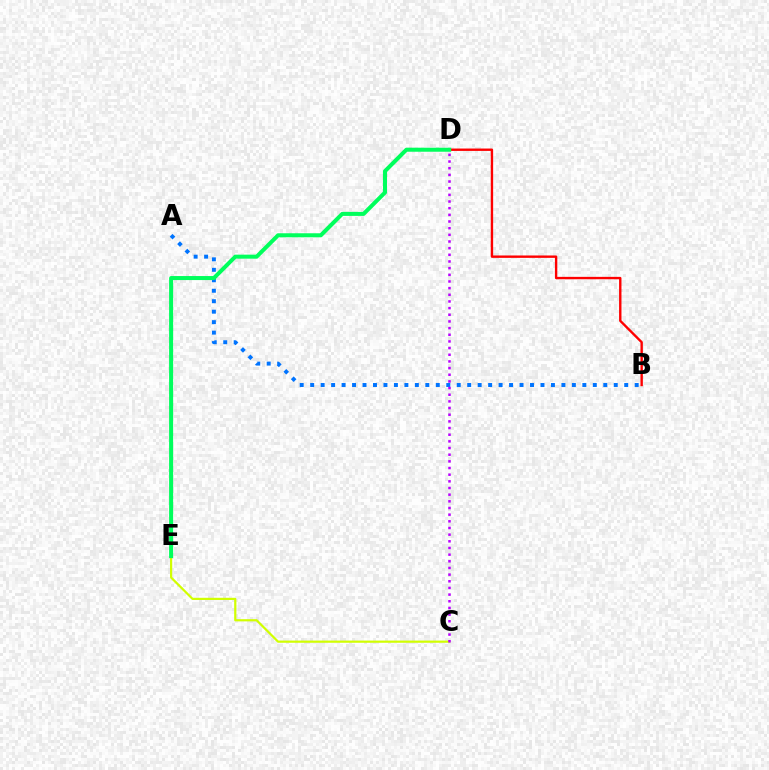{('A', 'B'): [{'color': '#0074ff', 'line_style': 'dotted', 'thickness': 2.84}], ('C', 'E'): [{'color': '#d1ff00', 'line_style': 'solid', 'thickness': 1.59}], ('C', 'D'): [{'color': '#b900ff', 'line_style': 'dotted', 'thickness': 1.81}], ('B', 'D'): [{'color': '#ff0000', 'line_style': 'solid', 'thickness': 1.71}], ('D', 'E'): [{'color': '#00ff5c', 'line_style': 'solid', 'thickness': 2.9}]}